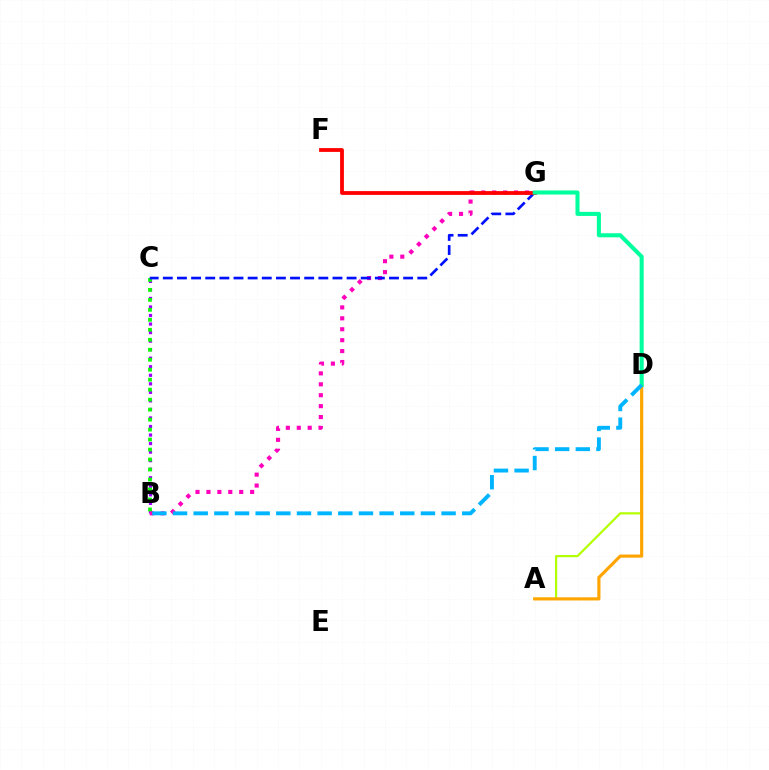{('A', 'D'): [{'color': '#b3ff00', 'line_style': 'solid', 'thickness': 1.58}, {'color': '#ffa500', 'line_style': 'solid', 'thickness': 2.27}], ('B', 'C'): [{'color': '#9b00ff', 'line_style': 'dotted', 'thickness': 2.32}, {'color': '#08ff00', 'line_style': 'dotted', 'thickness': 2.71}], ('B', 'G'): [{'color': '#ff00bd', 'line_style': 'dotted', 'thickness': 2.97}], ('C', 'G'): [{'color': '#0010ff', 'line_style': 'dashed', 'thickness': 1.92}], ('F', 'G'): [{'color': '#ff0000', 'line_style': 'solid', 'thickness': 2.73}], ('D', 'G'): [{'color': '#00ff9d', 'line_style': 'solid', 'thickness': 2.93}], ('B', 'D'): [{'color': '#00b5ff', 'line_style': 'dashed', 'thickness': 2.81}]}